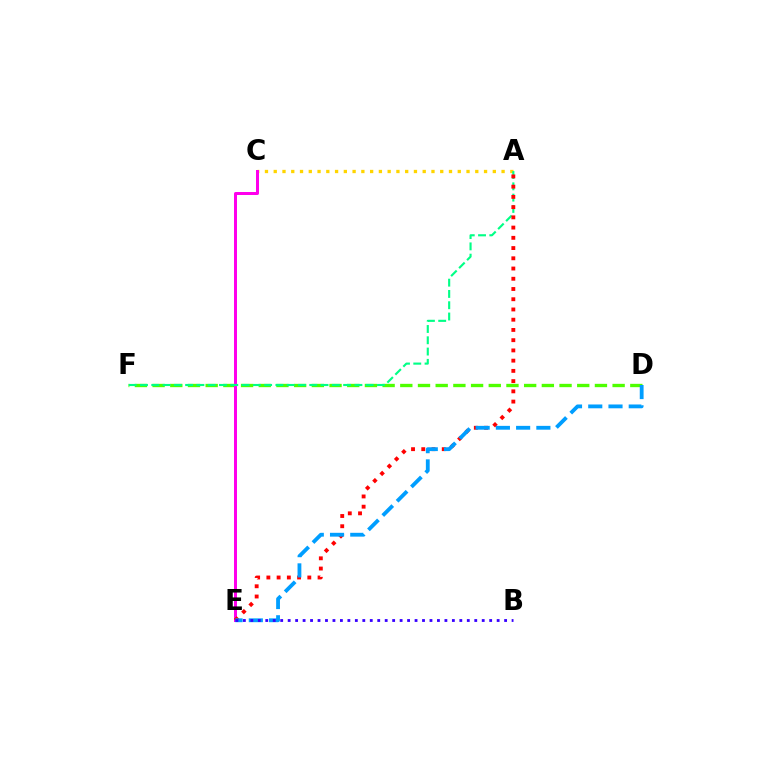{('A', 'C'): [{'color': '#ffd500', 'line_style': 'dotted', 'thickness': 2.38}], ('D', 'F'): [{'color': '#4fff00', 'line_style': 'dashed', 'thickness': 2.4}], ('C', 'E'): [{'color': '#ff00ed', 'line_style': 'solid', 'thickness': 2.15}], ('A', 'F'): [{'color': '#00ff86', 'line_style': 'dashed', 'thickness': 1.53}], ('A', 'E'): [{'color': '#ff0000', 'line_style': 'dotted', 'thickness': 2.78}], ('D', 'E'): [{'color': '#009eff', 'line_style': 'dashed', 'thickness': 2.75}], ('B', 'E'): [{'color': '#3700ff', 'line_style': 'dotted', 'thickness': 2.03}]}